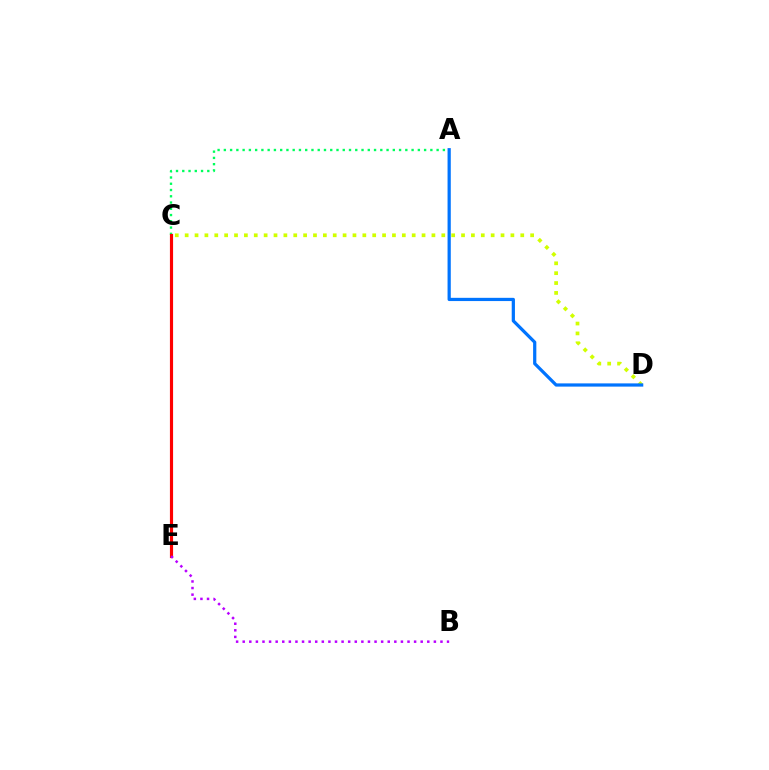{('A', 'C'): [{'color': '#00ff5c', 'line_style': 'dotted', 'thickness': 1.7}], ('C', 'E'): [{'color': '#ff0000', 'line_style': 'solid', 'thickness': 2.27}], ('C', 'D'): [{'color': '#d1ff00', 'line_style': 'dotted', 'thickness': 2.68}], ('B', 'E'): [{'color': '#b900ff', 'line_style': 'dotted', 'thickness': 1.79}], ('A', 'D'): [{'color': '#0074ff', 'line_style': 'solid', 'thickness': 2.33}]}